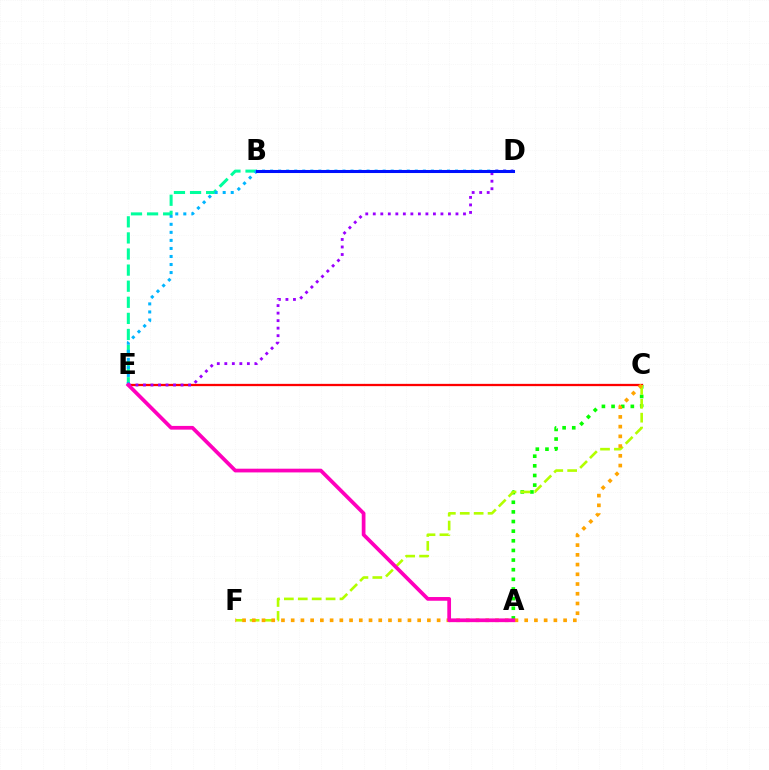{('C', 'E'): [{'color': '#ff0000', 'line_style': 'solid', 'thickness': 1.64}], ('A', 'C'): [{'color': '#08ff00', 'line_style': 'dotted', 'thickness': 2.62}], ('B', 'E'): [{'color': '#00ff9d', 'line_style': 'dashed', 'thickness': 2.19}], ('D', 'E'): [{'color': '#00b5ff', 'line_style': 'dotted', 'thickness': 2.18}, {'color': '#9b00ff', 'line_style': 'dotted', 'thickness': 2.04}], ('C', 'F'): [{'color': '#b3ff00', 'line_style': 'dashed', 'thickness': 1.89}, {'color': '#ffa500', 'line_style': 'dotted', 'thickness': 2.64}], ('B', 'D'): [{'color': '#0010ff', 'line_style': 'solid', 'thickness': 2.2}], ('A', 'E'): [{'color': '#ff00bd', 'line_style': 'solid', 'thickness': 2.68}]}